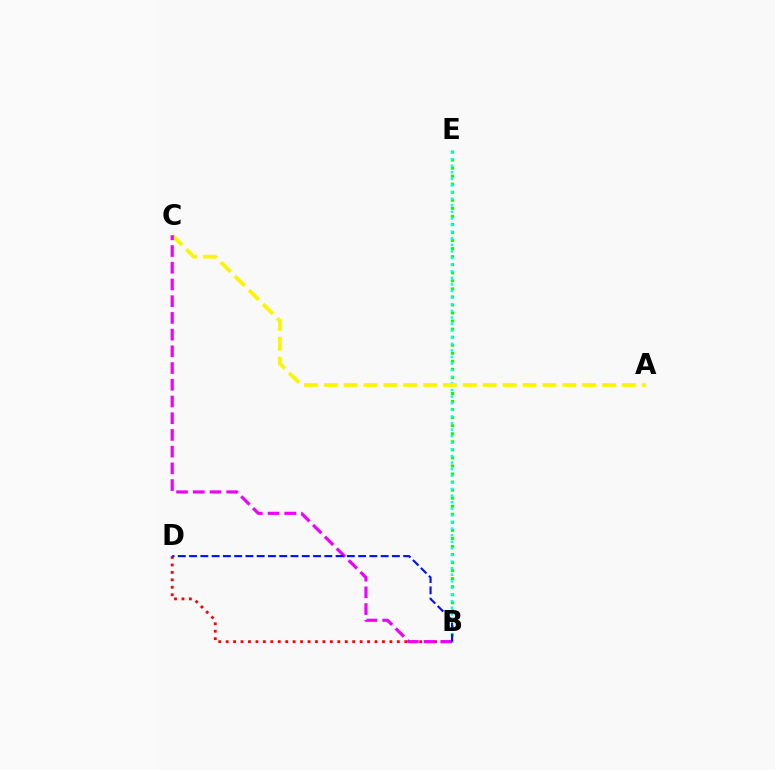{('B', 'D'): [{'color': '#ff0000', 'line_style': 'dotted', 'thickness': 2.02}, {'color': '#0010ff', 'line_style': 'dashed', 'thickness': 1.53}], ('B', 'E'): [{'color': '#08ff00', 'line_style': 'dotted', 'thickness': 2.19}, {'color': '#00fff6', 'line_style': 'dotted', 'thickness': 1.79}], ('A', 'C'): [{'color': '#fcf500', 'line_style': 'dashed', 'thickness': 2.7}], ('B', 'C'): [{'color': '#ee00ff', 'line_style': 'dashed', 'thickness': 2.27}]}